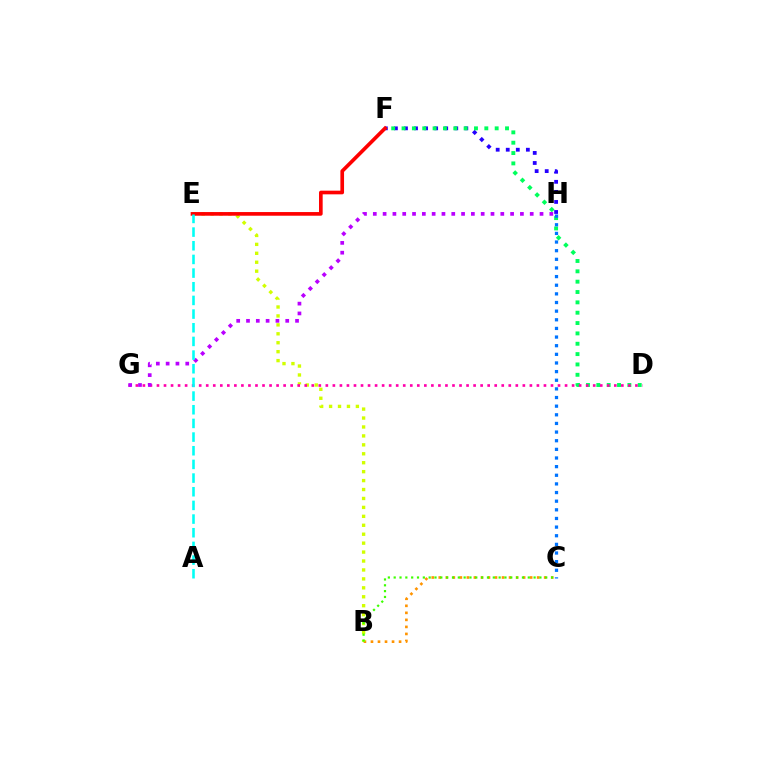{('B', 'C'): [{'color': '#ff9400', 'line_style': 'dotted', 'thickness': 1.91}, {'color': '#3dff00', 'line_style': 'dotted', 'thickness': 1.58}], ('B', 'E'): [{'color': '#d1ff00', 'line_style': 'dotted', 'thickness': 2.43}], ('F', 'H'): [{'color': '#2500ff', 'line_style': 'dotted', 'thickness': 2.73}], ('E', 'F'): [{'color': '#ff0000', 'line_style': 'solid', 'thickness': 2.64}], ('D', 'F'): [{'color': '#00ff5c', 'line_style': 'dotted', 'thickness': 2.81}], ('D', 'G'): [{'color': '#ff00ac', 'line_style': 'dotted', 'thickness': 1.91}], ('G', 'H'): [{'color': '#b900ff', 'line_style': 'dotted', 'thickness': 2.66}], ('A', 'E'): [{'color': '#00fff6', 'line_style': 'dashed', 'thickness': 1.86}], ('C', 'H'): [{'color': '#0074ff', 'line_style': 'dotted', 'thickness': 2.35}]}